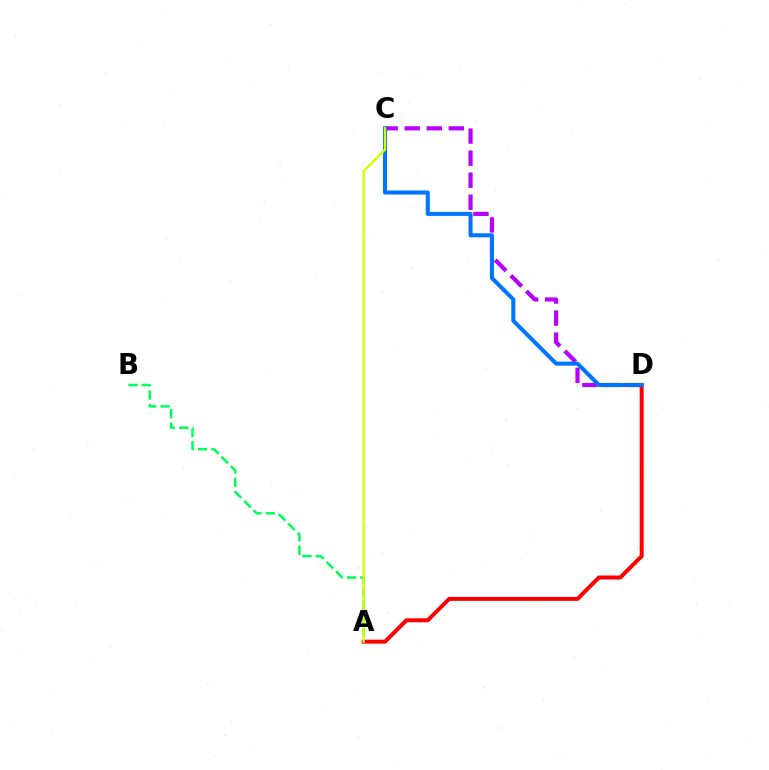{('A', 'D'): [{'color': '#ff0000', 'line_style': 'solid', 'thickness': 2.87}], ('A', 'B'): [{'color': '#00ff5c', 'line_style': 'dashed', 'thickness': 1.82}], ('C', 'D'): [{'color': '#b900ff', 'line_style': 'dashed', 'thickness': 2.99}, {'color': '#0074ff', 'line_style': 'solid', 'thickness': 2.91}], ('A', 'C'): [{'color': '#d1ff00', 'line_style': 'solid', 'thickness': 1.68}]}